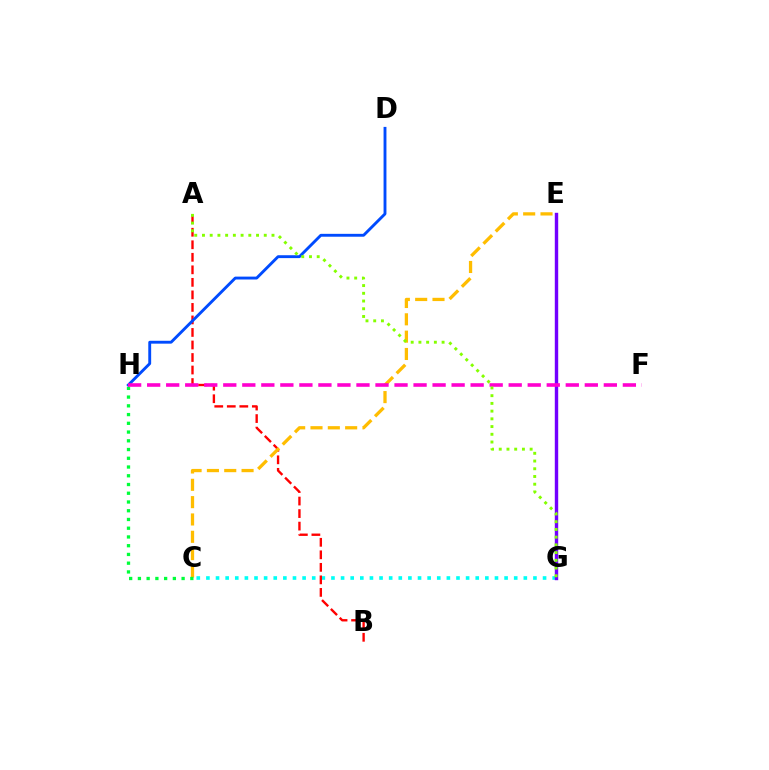{('C', 'G'): [{'color': '#00fff6', 'line_style': 'dotted', 'thickness': 2.61}], ('A', 'B'): [{'color': '#ff0000', 'line_style': 'dashed', 'thickness': 1.7}], ('C', 'E'): [{'color': '#ffbd00', 'line_style': 'dashed', 'thickness': 2.35}], ('C', 'H'): [{'color': '#00ff39', 'line_style': 'dotted', 'thickness': 2.37}], ('E', 'G'): [{'color': '#7200ff', 'line_style': 'solid', 'thickness': 2.45}], ('D', 'H'): [{'color': '#004bff', 'line_style': 'solid', 'thickness': 2.07}], ('F', 'H'): [{'color': '#ff00cf', 'line_style': 'dashed', 'thickness': 2.58}], ('A', 'G'): [{'color': '#84ff00', 'line_style': 'dotted', 'thickness': 2.1}]}